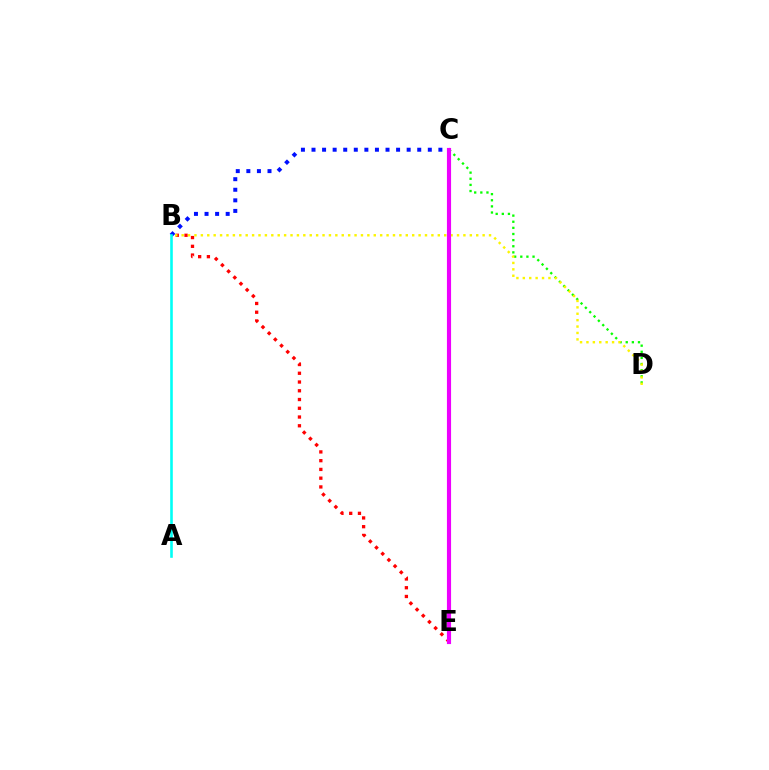{('C', 'D'): [{'color': '#08ff00', 'line_style': 'dotted', 'thickness': 1.66}], ('B', 'E'): [{'color': '#ff0000', 'line_style': 'dotted', 'thickness': 2.38}], ('B', 'D'): [{'color': '#fcf500', 'line_style': 'dotted', 'thickness': 1.74}], ('B', 'C'): [{'color': '#0010ff', 'line_style': 'dotted', 'thickness': 2.87}], ('C', 'E'): [{'color': '#ee00ff', 'line_style': 'solid', 'thickness': 2.98}], ('A', 'B'): [{'color': '#00fff6', 'line_style': 'solid', 'thickness': 1.88}]}